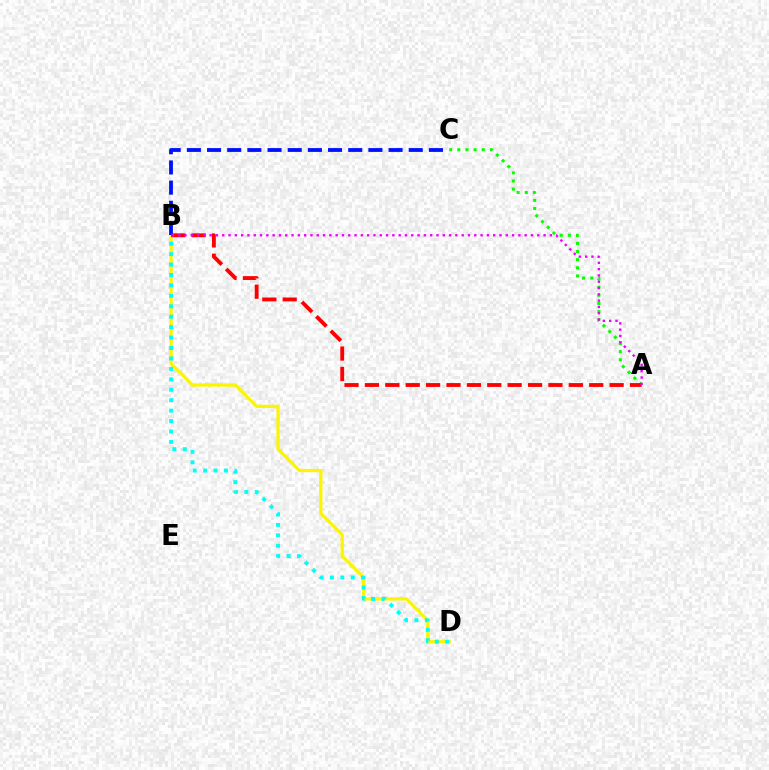{('B', 'D'): [{'color': '#fcf500', 'line_style': 'solid', 'thickness': 2.34}, {'color': '#00fff6', 'line_style': 'dotted', 'thickness': 2.83}], ('A', 'C'): [{'color': '#08ff00', 'line_style': 'dotted', 'thickness': 2.21}], ('B', 'C'): [{'color': '#0010ff', 'line_style': 'dashed', 'thickness': 2.74}], ('A', 'B'): [{'color': '#ff0000', 'line_style': 'dashed', 'thickness': 2.77}, {'color': '#ee00ff', 'line_style': 'dotted', 'thickness': 1.71}]}